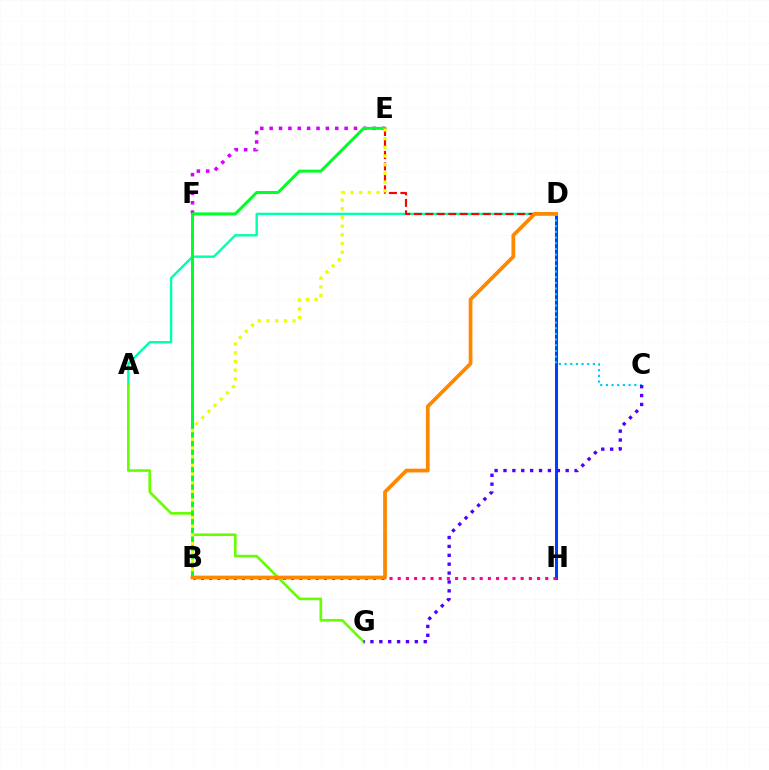{('E', 'F'): [{'color': '#d600ff', 'line_style': 'dotted', 'thickness': 2.55}], ('A', 'D'): [{'color': '#00ffaf', 'line_style': 'solid', 'thickness': 1.71}], ('A', 'G'): [{'color': '#66ff00', 'line_style': 'solid', 'thickness': 1.9}], ('B', 'E'): [{'color': '#00ff27', 'line_style': 'solid', 'thickness': 2.14}, {'color': '#eeff00', 'line_style': 'dotted', 'thickness': 2.36}], ('D', 'H'): [{'color': '#003fff', 'line_style': 'solid', 'thickness': 2.19}], ('D', 'E'): [{'color': '#ff0000', 'line_style': 'dashed', 'thickness': 1.56}], ('B', 'H'): [{'color': '#ff00a0', 'line_style': 'dotted', 'thickness': 2.23}], ('C', 'D'): [{'color': '#00c7ff', 'line_style': 'dotted', 'thickness': 1.54}], ('C', 'G'): [{'color': '#4f00ff', 'line_style': 'dotted', 'thickness': 2.41}], ('B', 'D'): [{'color': '#ff8800', 'line_style': 'solid', 'thickness': 2.7}]}